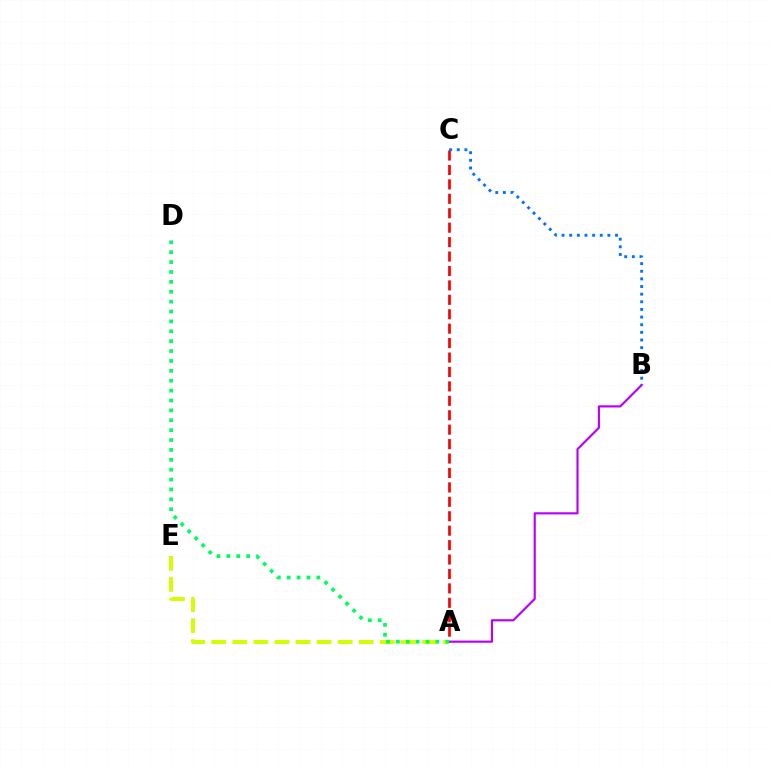{('A', 'C'): [{'color': '#ff0000', 'line_style': 'dashed', 'thickness': 1.96}], ('A', 'B'): [{'color': '#b900ff', 'line_style': 'solid', 'thickness': 1.55}], ('A', 'E'): [{'color': '#d1ff00', 'line_style': 'dashed', 'thickness': 2.86}], ('A', 'D'): [{'color': '#00ff5c', 'line_style': 'dotted', 'thickness': 2.69}], ('B', 'C'): [{'color': '#0074ff', 'line_style': 'dotted', 'thickness': 2.08}]}